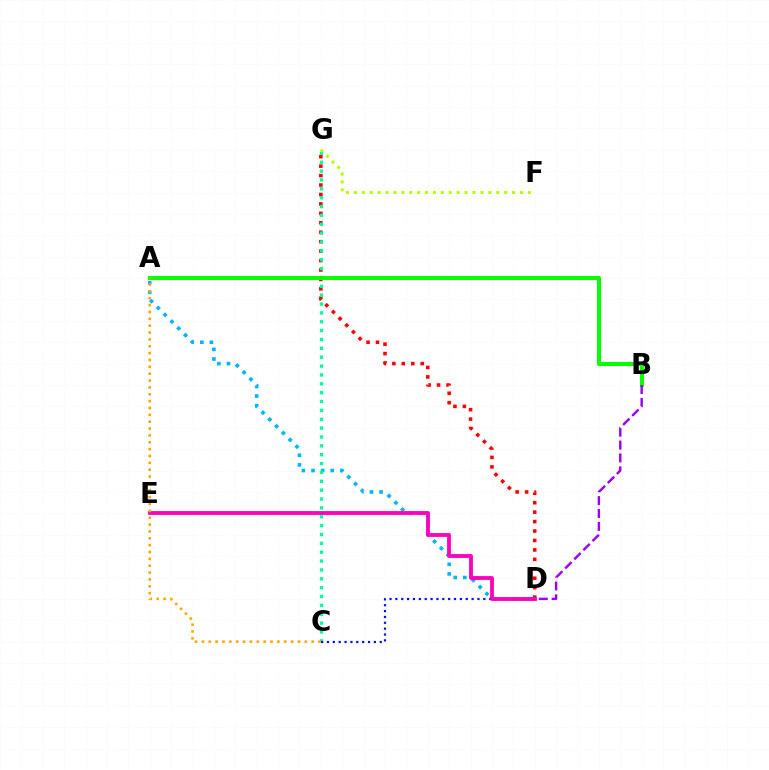{('A', 'D'): [{'color': '#00b5ff', 'line_style': 'dotted', 'thickness': 2.61}], ('D', 'G'): [{'color': '#ff0000', 'line_style': 'dotted', 'thickness': 2.56}], ('C', 'G'): [{'color': '#00ff9d', 'line_style': 'dotted', 'thickness': 2.41}], ('C', 'D'): [{'color': '#0010ff', 'line_style': 'dotted', 'thickness': 1.59}], ('A', 'B'): [{'color': '#08ff00', 'line_style': 'solid', 'thickness': 2.88}], ('D', 'E'): [{'color': '#ff00bd', 'line_style': 'solid', 'thickness': 2.75}], ('B', 'D'): [{'color': '#9b00ff', 'line_style': 'dashed', 'thickness': 1.75}], ('A', 'C'): [{'color': '#ffa500', 'line_style': 'dotted', 'thickness': 1.86}], ('F', 'G'): [{'color': '#b3ff00', 'line_style': 'dotted', 'thickness': 2.15}]}